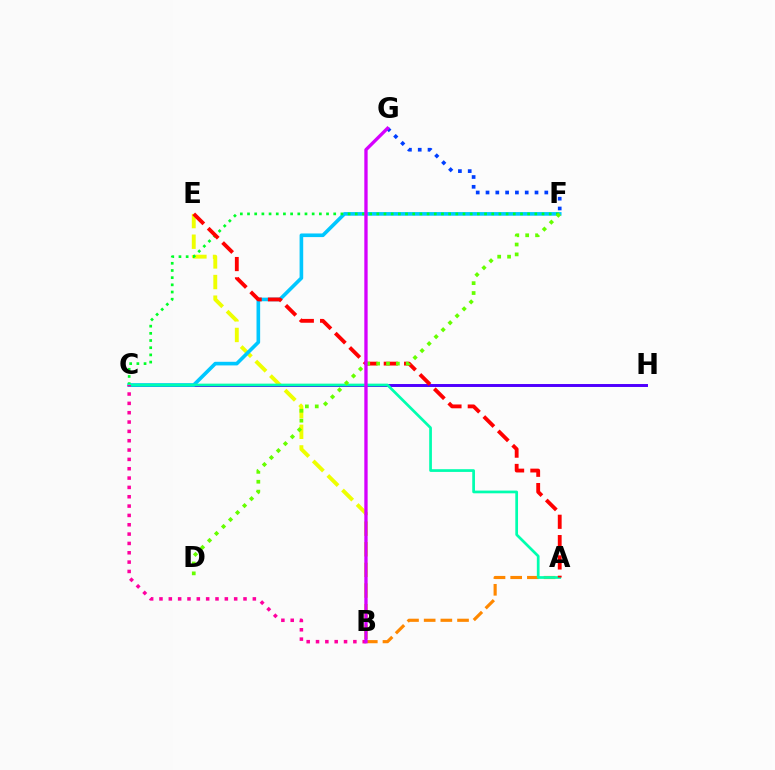{('B', 'E'): [{'color': '#eeff00', 'line_style': 'dashed', 'thickness': 2.8}], ('C', 'H'): [{'color': '#4f00ff', 'line_style': 'solid', 'thickness': 2.12}], ('C', 'F'): [{'color': '#00c7ff', 'line_style': 'solid', 'thickness': 2.61}, {'color': '#00ff27', 'line_style': 'dotted', 'thickness': 1.95}], ('A', 'B'): [{'color': '#ff8800', 'line_style': 'dashed', 'thickness': 2.27}], ('A', 'C'): [{'color': '#00ffaf', 'line_style': 'solid', 'thickness': 1.96}], ('A', 'E'): [{'color': '#ff0000', 'line_style': 'dashed', 'thickness': 2.76}], ('B', 'C'): [{'color': '#ff00a0', 'line_style': 'dotted', 'thickness': 2.54}], ('F', 'G'): [{'color': '#003fff', 'line_style': 'dotted', 'thickness': 2.66}], ('D', 'F'): [{'color': '#66ff00', 'line_style': 'dotted', 'thickness': 2.68}], ('B', 'G'): [{'color': '#d600ff', 'line_style': 'solid', 'thickness': 2.39}]}